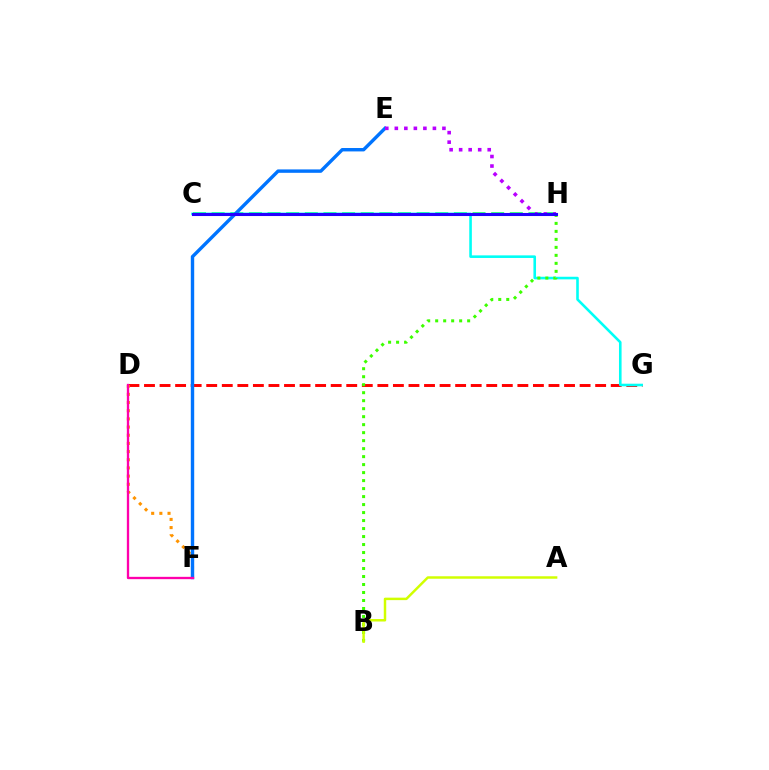{('C', 'H'): [{'color': '#00ff5c', 'line_style': 'dashed', 'thickness': 2.53}, {'color': '#2500ff', 'line_style': 'solid', 'thickness': 2.2}], ('D', 'G'): [{'color': '#ff0000', 'line_style': 'dashed', 'thickness': 2.11}], ('C', 'G'): [{'color': '#00fff6', 'line_style': 'solid', 'thickness': 1.87}], ('D', 'F'): [{'color': '#ff9400', 'line_style': 'dotted', 'thickness': 2.22}, {'color': '#ff00ac', 'line_style': 'solid', 'thickness': 1.67}], ('E', 'F'): [{'color': '#0074ff', 'line_style': 'solid', 'thickness': 2.45}], ('B', 'H'): [{'color': '#3dff00', 'line_style': 'dotted', 'thickness': 2.17}], ('E', 'H'): [{'color': '#b900ff', 'line_style': 'dotted', 'thickness': 2.59}], ('A', 'B'): [{'color': '#d1ff00', 'line_style': 'solid', 'thickness': 1.78}]}